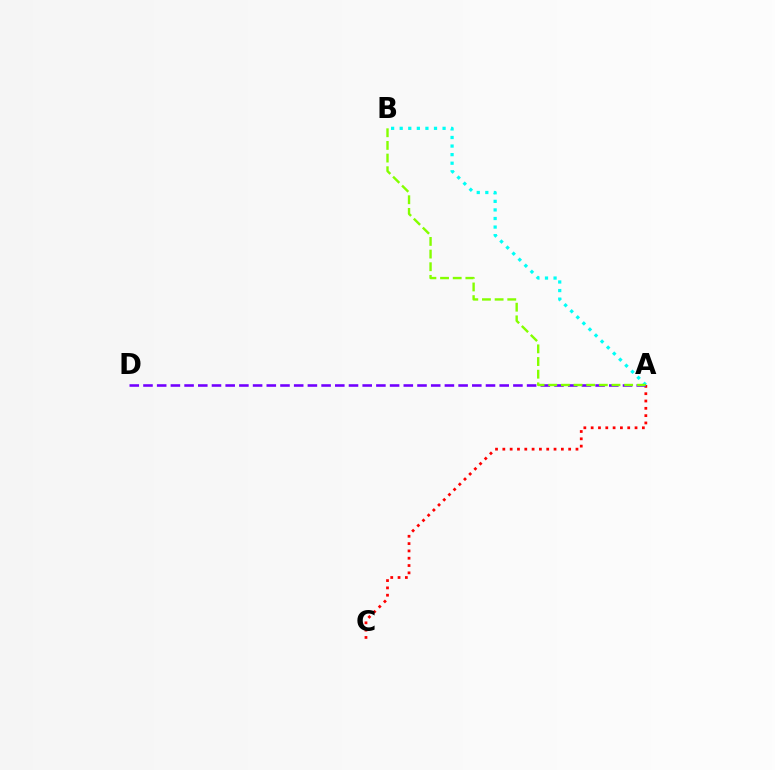{('A', 'C'): [{'color': '#ff0000', 'line_style': 'dotted', 'thickness': 1.99}], ('A', 'B'): [{'color': '#00fff6', 'line_style': 'dotted', 'thickness': 2.33}, {'color': '#84ff00', 'line_style': 'dashed', 'thickness': 1.72}], ('A', 'D'): [{'color': '#7200ff', 'line_style': 'dashed', 'thickness': 1.86}]}